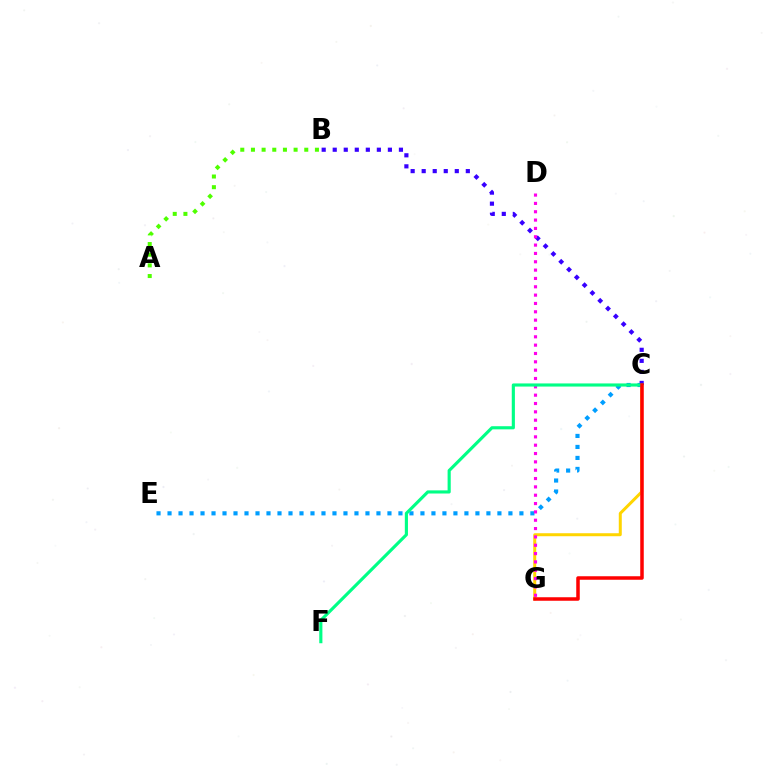{('C', 'G'): [{'color': '#ffd500', 'line_style': 'solid', 'thickness': 2.16}, {'color': '#ff0000', 'line_style': 'solid', 'thickness': 2.53}], ('C', 'E'): [{'color': '#009eff', 'line_style': 'dotted', 'thickness': 2.99}], ('B', 'C'): [{'color': '#3700ff', 'line_style': 'dotted', 'thickness': 3.0}], ('D', 'G'): [{'color': '#ff00ed', 'line_style': 'dotted', 'thickness': 2.27}], ('C', 'F'): [{'color': '#00ff86', 'line_style': 'solid', 'thickness': 2.26}], ('A', 'B'): [{'color': '#4fff00', 'line_style': 'dotted', 'thickness': 2.9}]}